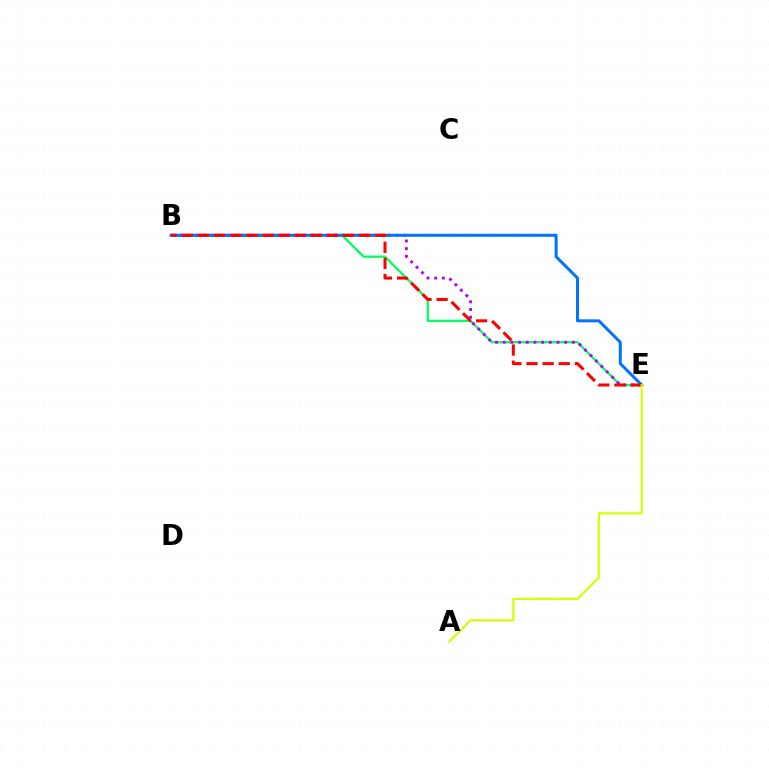{('B', 'E'): [{'color': '#00ff5c', 'line_style': 'solid', 'thickness': 1.63}, {'color': '#b900ff', 'line_style': 'dotted', 'thickness': 2.09}, {'color': '#0074ff', 'line_style': 'solid', 'thickness': 2.16}, {'color': '#ff0000', 'line_style': 'dashed', 'thickness': 2.19}], ('A', 'E'): [{'color': '#d1ff00', 'line_style': 'solid', 'thickness': 1.52}]}